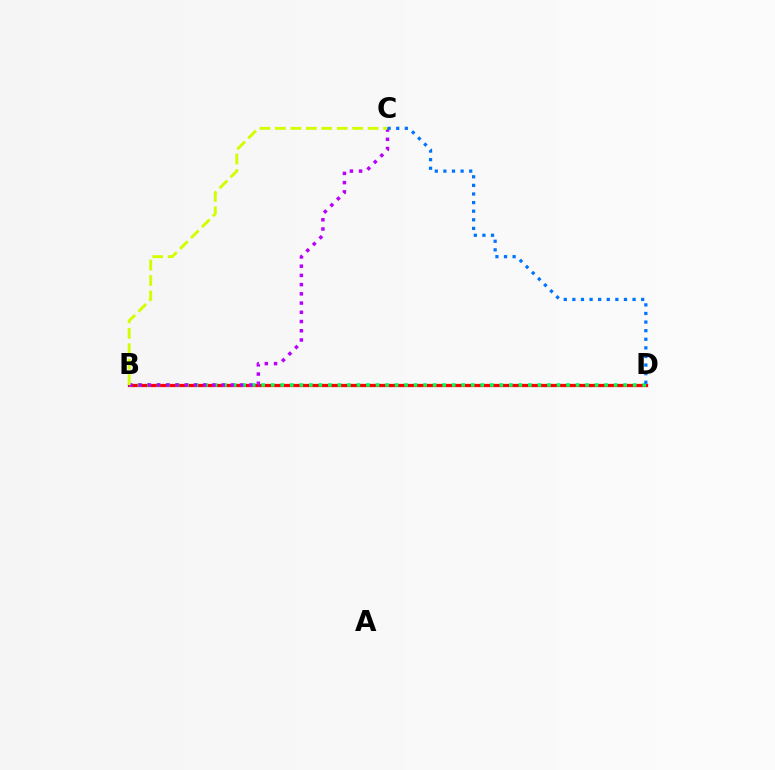{('B', 'D'): [{'color': '#ff0000', 'line_style': 'solid', 'thickness': 2.34}, {'color': '#00ff5c', 'line_style': 'dotted', 'thickness': 2.59}], ('B', 'C'): [{'color': '#b900ff', 'line_style': 'dotted', 'thickness': 2.51}, {'color': '#d1ff00', 'line_style': 'dashed', 'thickness': 2.1}], ('C', 'D'): [{'color': '#0074ff', 'line_style': 'dotted', 'thickness': 2.34}]}